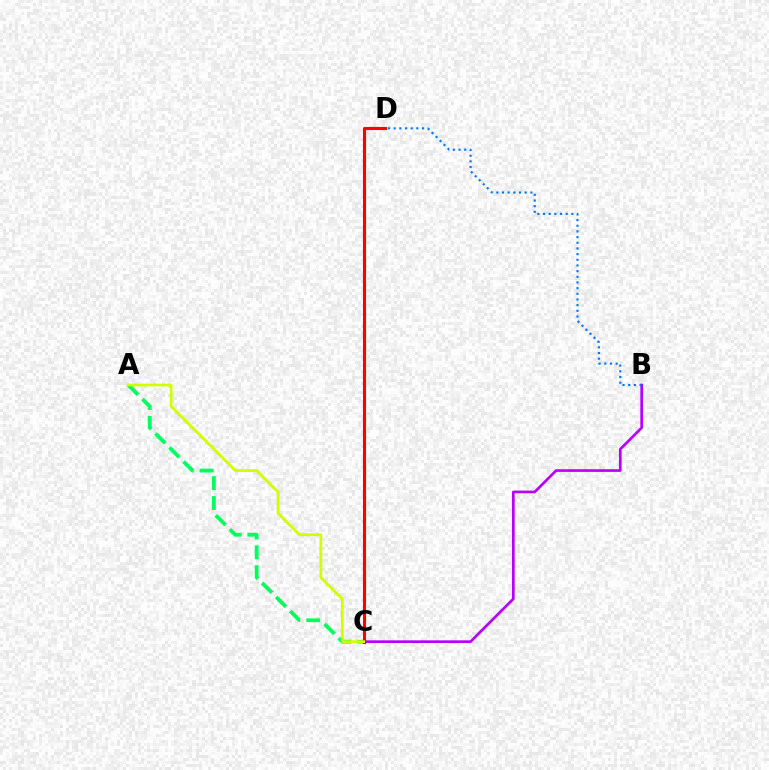{('A', 'C'): [{'color': '#00ff5c', 'line_style': 'dashed', 'thickness': 2.7}, {'color': '#d1ff00', 'line_style': 'solid', 'thickness': 1.99}], ('B', 'C'): [{'color': '#b900ff', 'line_style': 'solid', 'thickness': 1.92}], ('C', 'D'): [{'color': '#ff0000', 'line_style': 'solid', 'thickness': 2.22}], ('B', 'D'): [{'color': '#0074ff', 'line_style': 'dotted', 'thickness': 1.54}]}